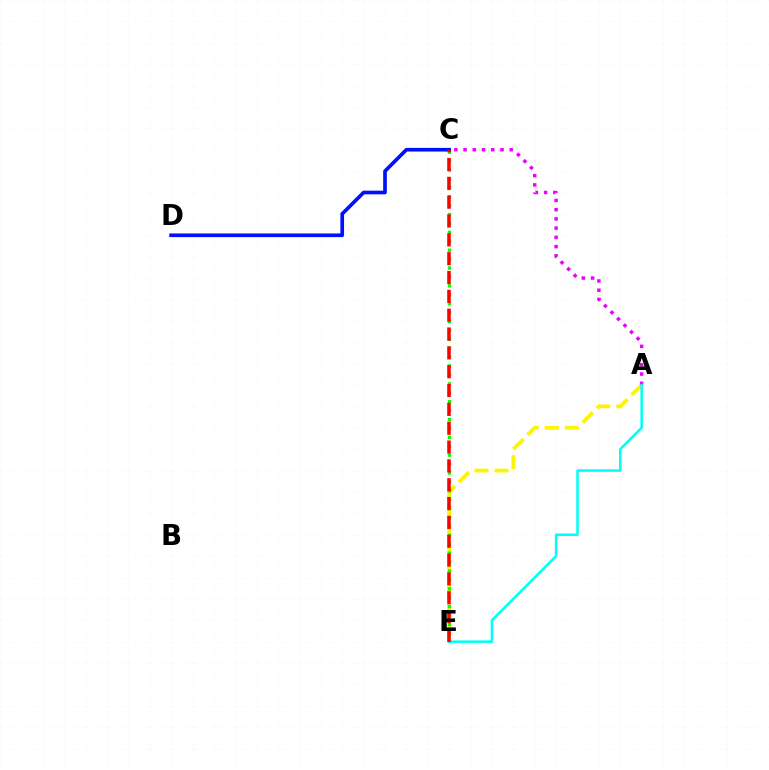{('A', 'E'): [{'color': '#fcf500', 'line_style': 'dashed', 'thickness': 2.73}, {'color': '#00fff6', 'line_style': 'solid', 'thickness': 1.81}], ('C', 'E'): [{'color': '#08ff00', 'line_style': 'dotted', 'thickness': 2.42}, {'color': '#ff0000', 'line_style': 'dashed', 'thickness': 2.56}], ('C', 'D'): [{'color': '#0010ff', 'line_style': 'solid', 'thickness': 2.64}], ('A', 'C'): [{'color': '#ee00ff', 'line_style': 'dotted', 'thickness': 2.51}]}